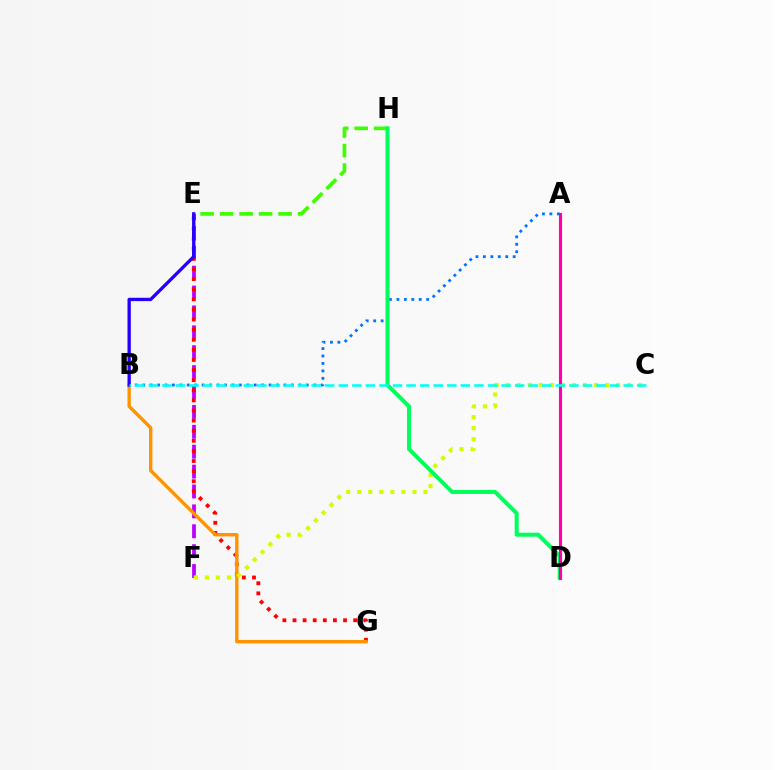{('E', 'F'): [{'color': '#b900ff', 'line_style': 'dashed', 'thickness': 2.7}], ('E', 'G'): [{'color': '#ff0000', 'line_style': 'dotted', 'thickness': 2.75}], ('E', 'H'): [{'color': '#3dff00', 'line_style': 'dashed', 'thickness': 2.65}], ('B', 'G'): [{'color': '#ff9400', 'line_style': 'solid', 'thickness': 2.44}], ('A', 'B'): [{'color': '#0074ff', 'line_style': 'dotted', 'thickness': 2.02}], ('B', 'E'): [{'color': '#2500ff', 'line_style': 'solid', 'thickness': 2.39}], ('C', 'F'): [{'color': '#d1ff00', 'line_style': 'dotted', 'thickness': 3.0}], ('D', 'H'): [{'color': '#00ff5c', 'line_style': 'solid', 'thickness': 2.9}], ('A', 'D'): [{'color': '#ff00ac', 'line_style': 'solid', 'thickness': 2.26}], ('B', 'C'): [{'color': '#00fff6', 'line_style': 'dashed', 'thickness': 1.84}]}